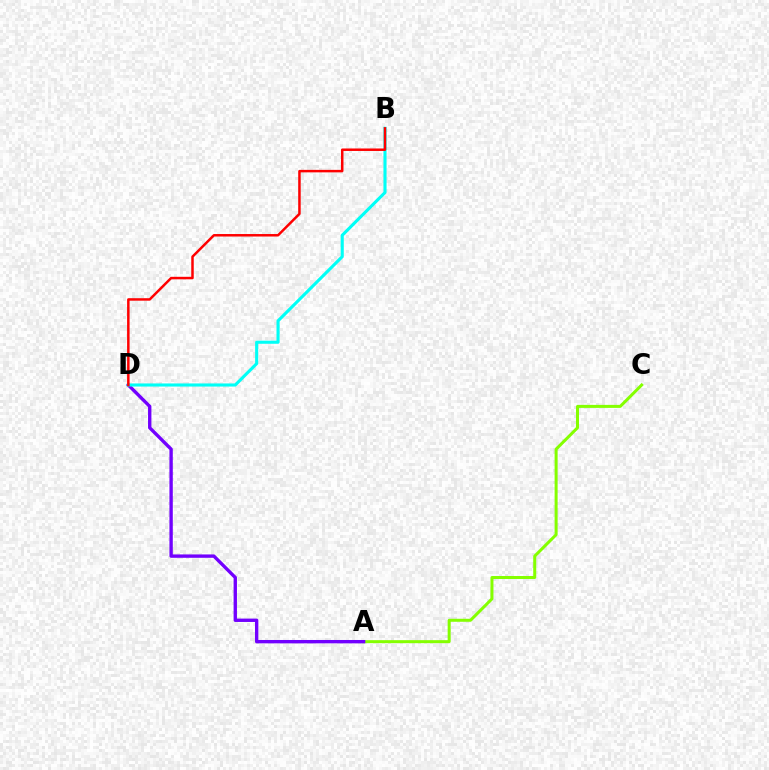{('A', 'C'): [{'color': '#84ff00', 'line_style': 'solid', 'thickness': 2.17}], ('A', 'D'): [{'color': '#7200ff', 'line_style': 'solid', 'thickness': 2.42}], ('B', 'D'): [{'color': '#00fff6', 'line_style': 'solid', 'thickness': 2.24}, {'color': '#ff0000', 'line_style': 'solid', 'thickness': 1.79}]}